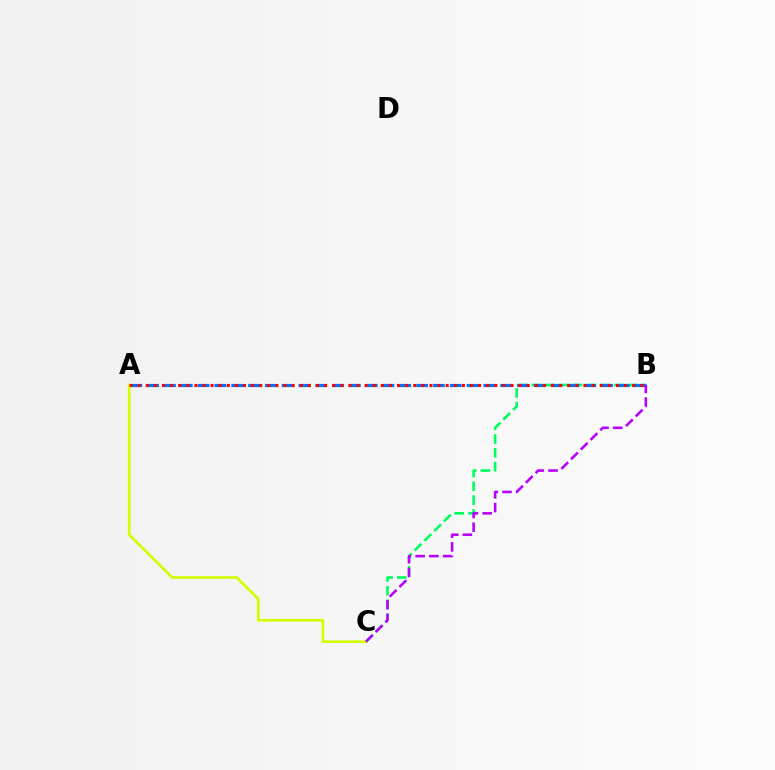{('A', 'C'): [{'color': '#d1ff00', 'line_style': 'solid', 'thickness': 1.92}], ('B', 'C'): [{'color': '#00ff5c', 'line_style': 'dashed', 'thickness': 1.87}, {'color': '#b900ff', 'line_style': 'dashed', 'thickness': 1.86}], ('A', 'B'): [{'color': '#0074ff', 'line_style': 'dashed', 'thickness': 2.28}, {'color': '#ff0000', 'line_style': 'dotted', 'thickness': 2.2}]}